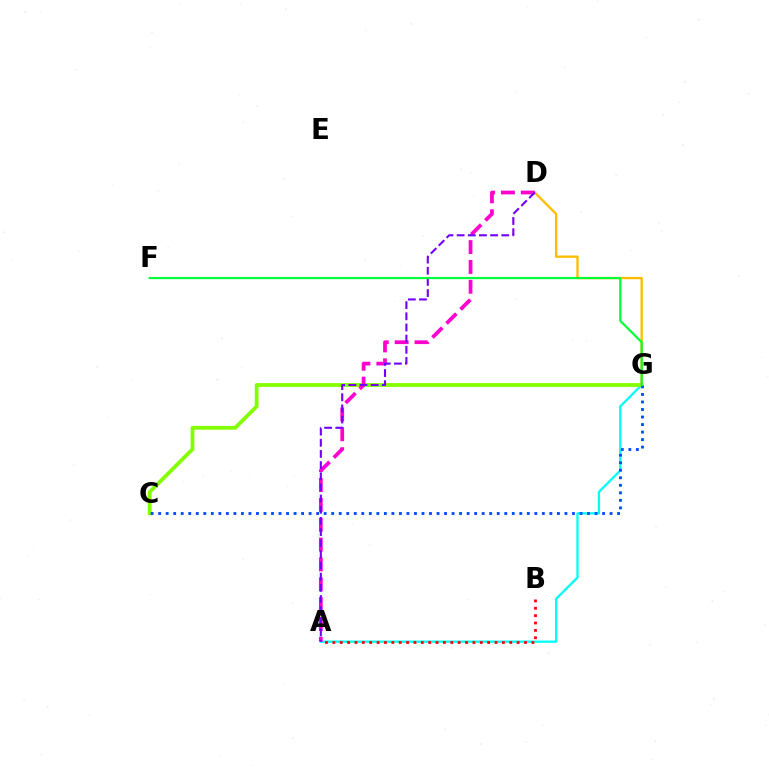{('A', 'G'): [{'color': '#00fff6', 'line_style': 'solid', 'thickness': 1.67}], ('C', 'G'): [{'color': '#84ff00', 'line_style': 'solid', 'thickness': 2.74}, {'color': '#004bff', 'line_style': 'dotted', 'thickness': 2.04}], ('D', 'G'): [{'color': '#ffbd00', 'line_style': 'solid', 'thickness': 1.69}], ('A', 'B'): [{'color': '#ff0000', 'line_style': 'dotted', 'thickness': 2.0}], ('A', 'D'): [{'color': '#ff00cf', 'line_style': 'dashed', 'thickness': 2.7}, {'color': '#7200ff', 'line_style': 'dashed', 'thickness': 1.52}], ('F', 'G'): [{'color': '#00ff39', 'line_style': 'solid', 'thickness': 1.58}]}